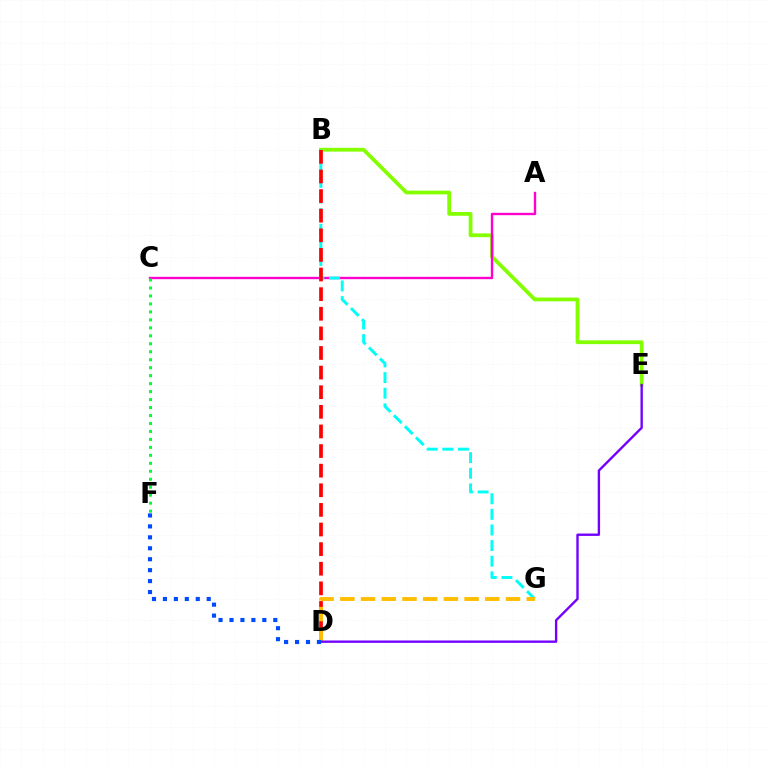{('B', 'E'): [{'color': '#84ff00', 'line_style': 'solid', 'thickness': 2.73}], ('A', 'C'): [{'color': '#ff00cf', 'line_style': 'solid', 'thickness': 1.7}], ('B', 'G'): [{'color': '#00fff6', 'line_style': 'dashed', 'thickness': 2.12}], ('B', 'D'): [{'color': '#ff0000', 'line_style': 'dashed', 'thickness': 2.66}], ('C', 'F'): [{'color': '#00ff39', 'line_style': 'dotted', 'thickness': 2.17}], ('D', 'G'): [{'color': '#ffbd00', 'line_style': 'dashed', 'thickness': 2.81}], ('D', 'E'): [{'color': '#7200ff', 'line_style': 'solid', 'thickness': 1.7}], ('D', 'F'): [{'color': '#004bff', 'line_style': 'dotted', 'thickness': 2.97}]}